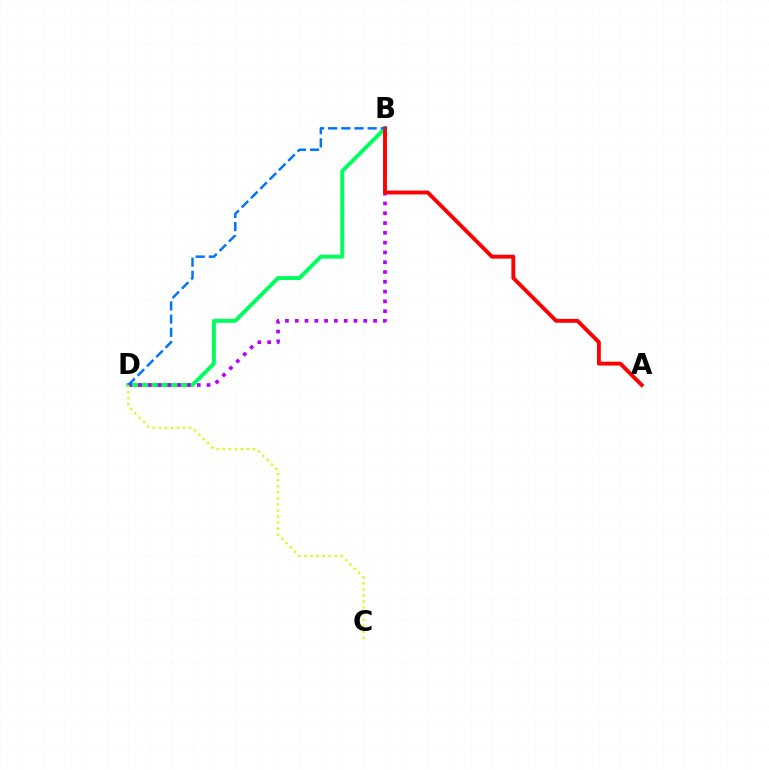{('B', 'D'): [{'color': '#00ff5c', 'line_style': 'solid', 'thickness': 2.85}, {'color': '#b900ff', 'line_style': 'dotted', 'thickness': 2.66}, {'color': '#0074ff', 'line_style': 'dashed', 'thickness': 1.79}], ('A', 'B'): [{'color': '#ff0000', 'line_style': 'solid', 'thickness': 2.79}], ('C', 'D'): [{'color': '#d1ff00', 'line_style': 'dotted', 'thickness': 1.65}]}